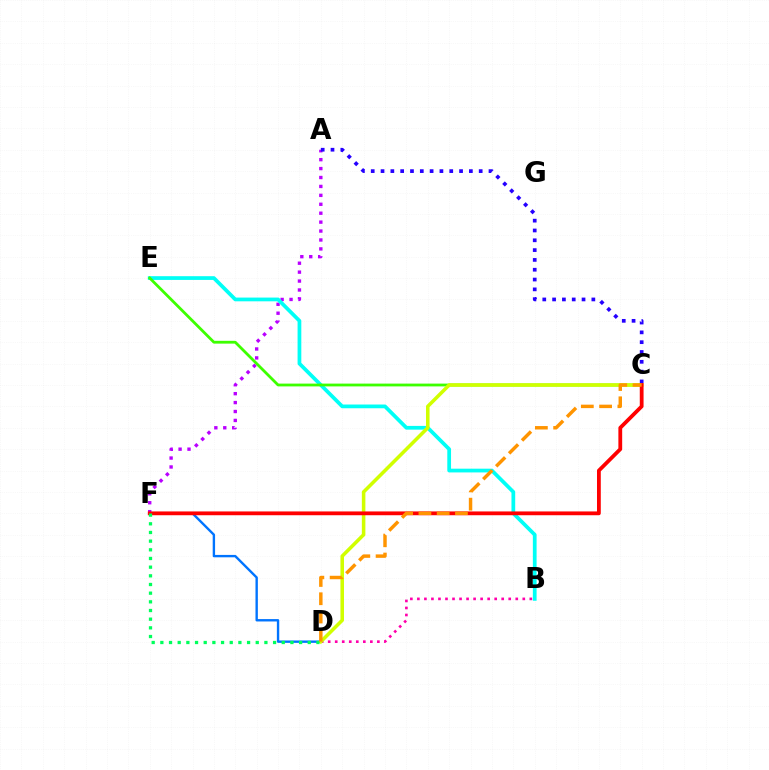{('D', 'F'): [{'color': '#0074ff', 'line_style': 'solid', 'thickness': 1.72}, {'color': '#00ff5c', 'line_style': 'dotted', 'thickness': 2.36}], ('A', 'F'): [{'color': '#b900ff', 'line_style': 'dotted', 'thickness': 2.42}], ('B', 'E'): [{'color': '#00fff6', 'line_style': 'solid', 'thickness': 2.69}], ('A', 'C'): [{'color': '#2500ff', 'line_style': 'dotted', 'thickness': 2.67}], ('C', 'E'): [{'color': '#3dff00', 'line_style': 'solid', 'thickness': 2.01}], ('B', 'D'): [{'color': '#ff00ac', 'line_style': 'dotted', 'thickness': 1.91}], ('C', 'D'): [{'color': '#d1ff00', 'line_style': 'solid', 'thickness': 2.55}, {'color': '#ff9400', 'line_style': 'dashed', 'thickness': 2.48}], ('C', 'F'): [{'color': '#ff0000', 'line_style': 'solid', 'thickness': 2.73}]}